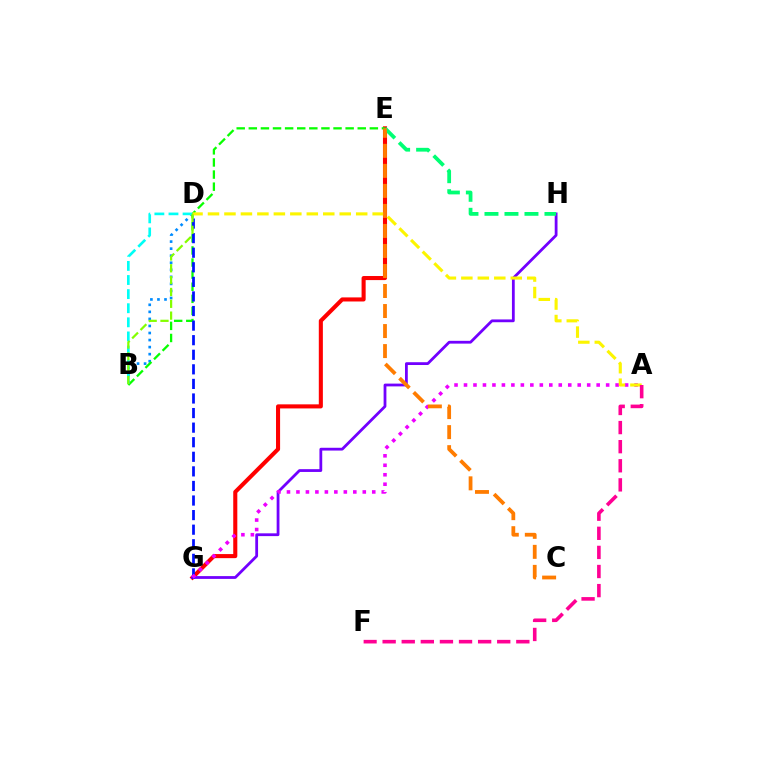{('E', 'G'): [{'color': '#ff0000', 'line_style': 'solid', 'thickness': 2.93}], ('G', 'H'): [{'color': '#7200ff', 'line_style': 'solid', 'thickness': 2.01}], ('E', 'H'): [{'color': '#00ff74', 'line_style': 'dashed', 'thickness': 2.72}], ('B', 'D'): [{'color': '#008cff', 'line_style': 'dotted', 'thickness': 1.92}, {'color': '#00fff6', 'line_style': 'dashed', 'thickness': 1.92}, {'color': '#84ff00', 'line_style': 'dashed', 'thickness': 1.61}], ('B', 'E'): [{'color': '#08ff00', 'line_style': 'dashed', 'thickness': 1.64}], ('D', 'G'): [{'color': '#0010ff', 'line_style': 'dashed', 'thickness': 1.98}], ('A', 'G'): [{'color': '#ee00ff', 'line_style': 'dotted', 'thickness': 2.57}], ('A', 'D'): [{'color': '#fcf500', 'line_style': 'dashed', 'thickness': 2.24}], ('C', 'E'): [{'color': '#ff7c00', 'line_style': 'dashed', 'thickness': 2.72}], ('A', 'F'): [{'color': '#ff0094', 'line_style': 'dashed', 'thickness': 2.59}]}